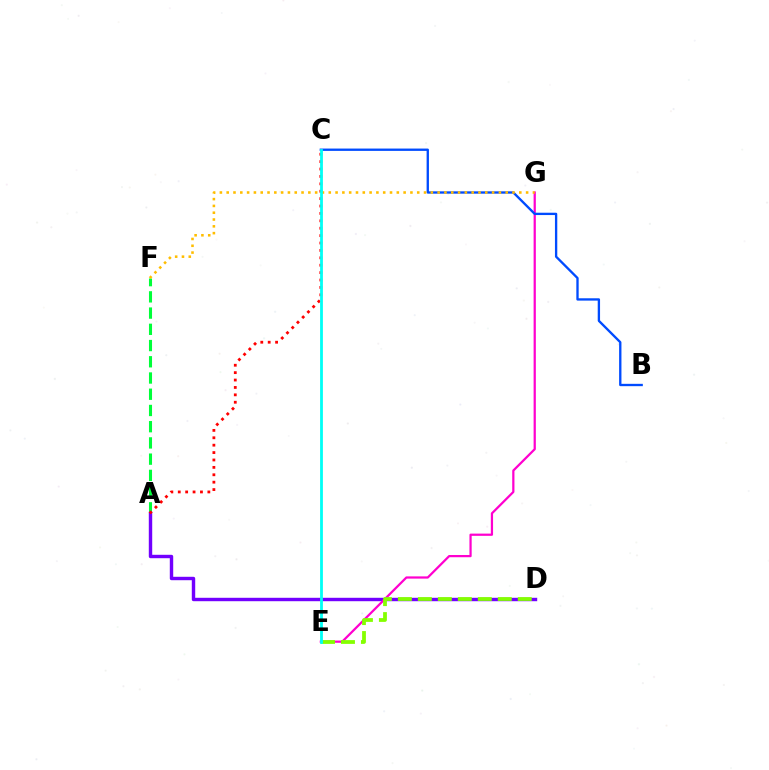{('A', 'F'): [{'color': '#00ff39', 'line_style': 'dashed', 'thickness': 2.2}], ('A', 'D'): [{'color': '#7200ff', 'line_style': 'solid', 'thickness': 2.46}], ('E', 'G'): [{'color': '#ff00cf', 'line_style': 'solid', 'thickness': 1.61}], ('D', 'E'): [{'color': '#84ff00', 'line_style': 'dashed', 'thickness': 2.71}], ('B', 'C'): [{'color': '#004bff', 'line_style': 'solid', 'thickness': 1.68}], ('A', 'C'): [{'color': '#ff0000', 'line_style': 'dotted', 'thickness': 2.01}], ('F', 'G'): [{'color': '#ffbd00', 'line_style': 'dotted', 'thickness': 1.85}], ('C', 'E'): [{'color': '#00fff6', 'line_style': 'solid', 'thickness': 2.01}]}